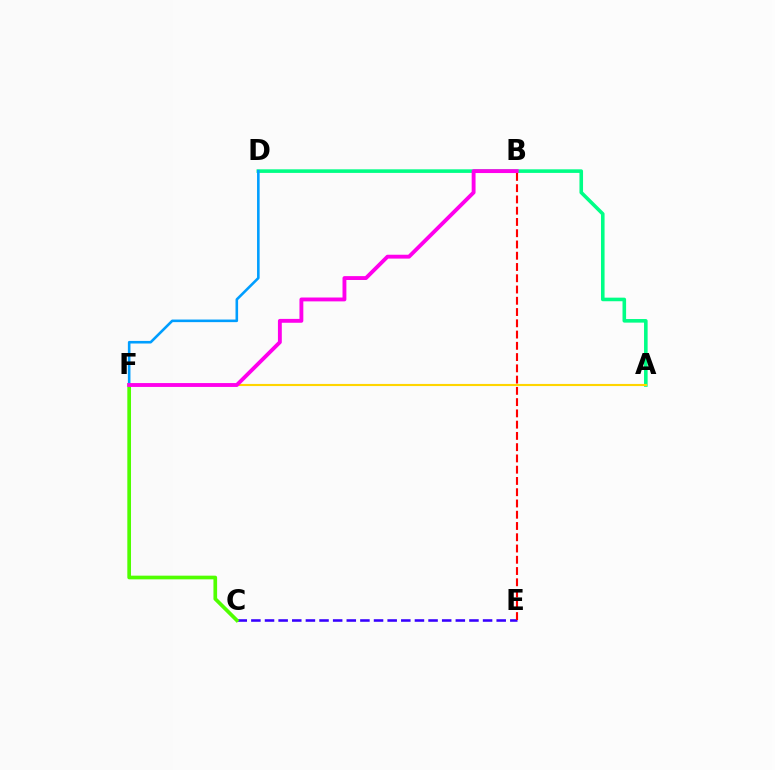{('A', 'D'): [{'color': '#00ff86', 'line_style': 'solid', 'thickness': 2.58}], ('D', 'F'): [{'color': '#009eff', 'line_style': 'solid', 'thickness': 1.87}], ('A', 'F'): [{'color': '#ffd500', 'line_style': 'solid', 'thickness': 1.53}], ('C', 'E'): [{'color': '#3700ff', 'line_style': 'dashed', 'thickness': 1.85}], ('C', 'F'): [{'color': '#4fff00', 'line_style': 'solid', 'thickness': 2.65}], ('B', 'F'): [{'color': '#ff00ed', 'line_style': 'solid', 'thickness': 2.78}], ('B', 'E'): [{'color': '#ff0000', 'line_style': 'dashed', 'thickness': 1.53}]}